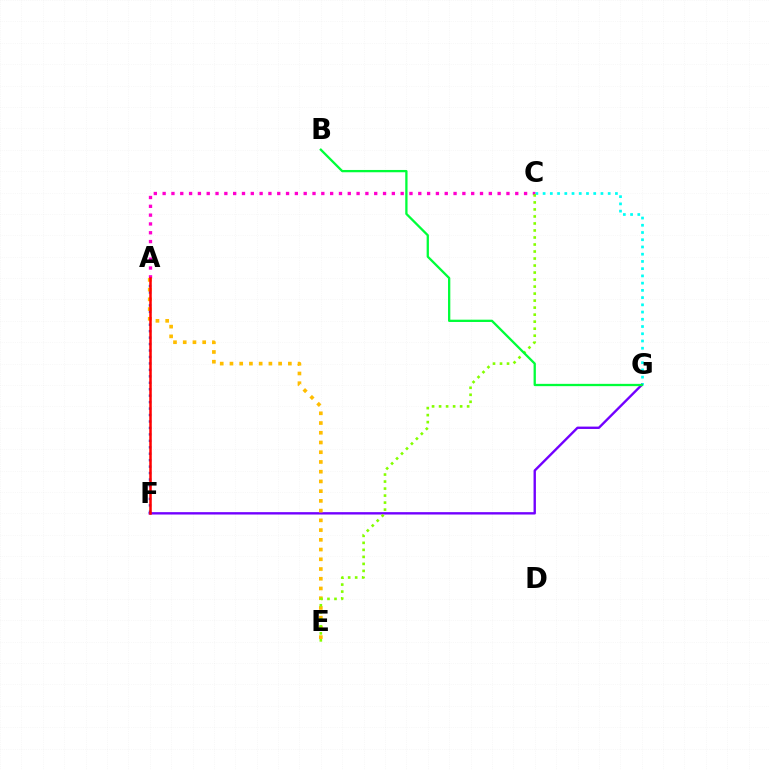{('A', 'C'): [{'color': '#ff00cf', 'line_style': 'dotted', 'thickness': 2.4}], ('A', 'F'): [{'color': '#004bff', 'line_style': 'dotted', 'thickness': 1.75}, {'color': '#ff0000', 'line_style': 'solid', 'thickness': 1.82}], ('C', 'G'): [{'color': '#00fff6', 'line_style': 'dotted', 'thickness': 1.96}], ('F', 'G'): [{'color': '#7200ff', 'line_style': 'solid', 'thickness': 1.71}], ('A', 'E'): [{'color': '#ffbd00', 'line_style': 'dotted', 'thickness': 2.64}], ('C', 'E'): [{'color': '#84ff00', 'line_style': 'dotted', 'thickness': 1.91}], ('B', 'G'): [{'color': '#00ff39', 'line_style': 'solid', 'thickness': 1.65}]}